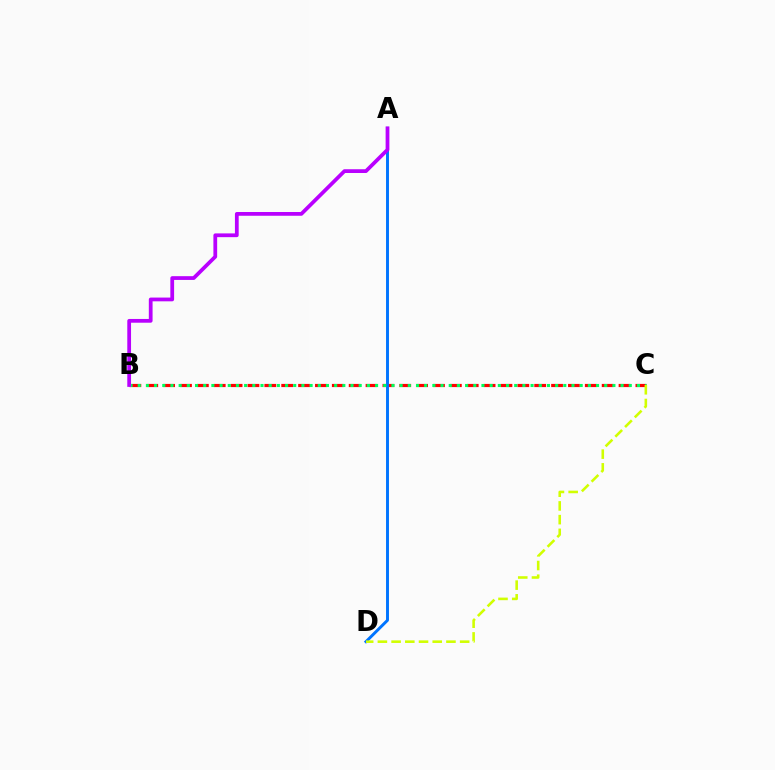{('B', 'C'): [{'color': '#ff0000', 'line_style': 'dashed', 'thickness': 2.29}, {'color': '#00ff5c', 'line_style': 'dotted', 'thickness': 2.22}], ('A', 'D'): [{'color': '#0074ff', 'line_style': 'solid', 'thickness': 2.11}], ('C', 'D'): [{'color': '#d1ff00', 'line_style': 'dashed', 'thickness': 1.86}], ('A', 'B'): [{'color': '#b900ff', 'line_style': 'solid', 'thickness': 2.7}]}